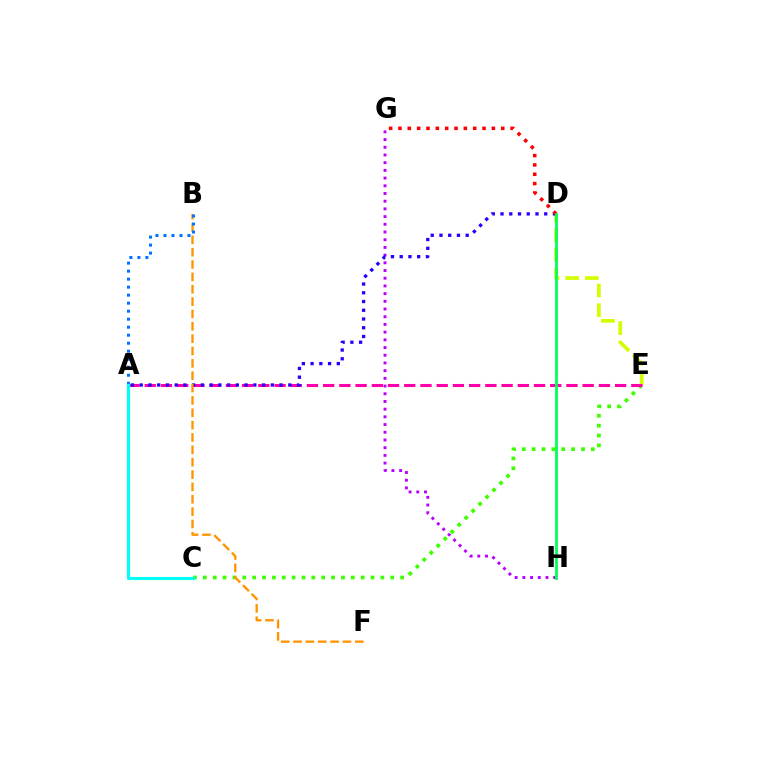{('D', 'E'): [{'color': '#d1ff00', 'line_style': 'dashed', 'thickness': 2.67}], ('G', 'H'): [{'color': '#b900ff', 'line_style': 'dotted', 'thickness': 2.09}], ('C', 'E'): [{'color': '#3dff00', 'line_style': 'dotted', 'thickness': 2.68}], ('A', 'E'): [{'color': '#ff00ac', 'line_style': 'dashed', 'thickness': 2.2}], ('A', 'D'): [{'color': '#2500ff', 'line_style': 'dotted', 'thickness': 2.37}], ('D', 'G'): [{'color': '#ff0000', 'line_style': 'dotted', 'thickness': 2.54}], ('B', 'F'): [{'color': '#ff9400', 'line_style': 'dashed', 'thickness': 1.68}], ('A', 'B'): [{'color': '#0074ff', 'line_style': 'dotted', 'thickness': 2.18}], ('A', 'C'): [{'color': '#00fff6', 'line_style': 'solid', 'thickness': 2.25}], ('D', 'H'): [{'color': '#00ff5c', 'line_style': 'solid', 'thickness': 2.0}]}